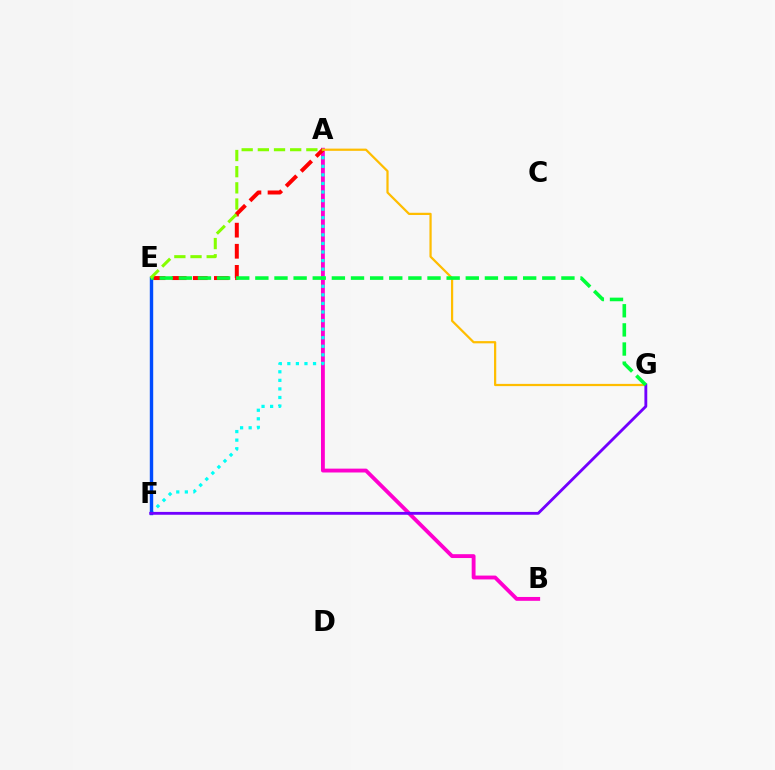{('A', 'B'): [{'color': '#ff00cf', 'line_style': 'solid', 'thickness': 2.78}], ('A', 'F'): [{'color': '#00fff6', 'line_style': 'dotted', 'thickness': 2.33}], ('A', 'E'): [{'color': '#ff0000', 'line_style': 'dashed', 'thickness': 2.87}, {'color': '#84ff00', 'line_style': 'dashed', 'thickness': 2.2}], ('A', 'G'): [{'color': '#ffbd00', 'line_style': 'solid', 'thickness': 1.61}], ('E', 'F'): [{'color': '#004bff', 'line_style': 'solid', 'thickness': 2.45}], ('F', 'G'): [{'color': '#7200ff', 'line_style': 'solid', 'thickness': 2.05}], ('E', 'G'): [{'color': '#00ff39', 'line_style': 'dashed', 'thickness': 2.6}]}